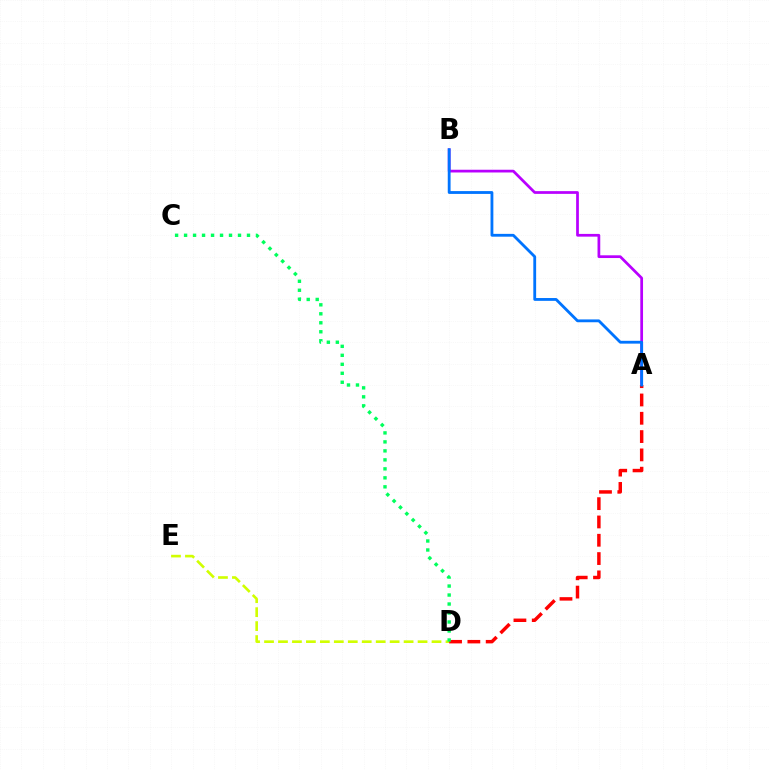{('D', 'E'): [{'color': '#d1ff00', 'line_style': 'dashed', 'thickness': 1.9}], ('A', 'B'): [{'color': '#b900ff', 'line_style': 'solid', 'thickness': 1.97}, {'color': '#0074ff', 'line_style': 'solid', 'thickness': 2.03}], ('A', 'D'): [{'color': '#ff0000', 'line_style': 'dashed', 'thickness': 2.49}], ('C', 'D'): [{'color': '#00ff5c', 'line_style': 'dotted', 'thickness': 2.44}]}